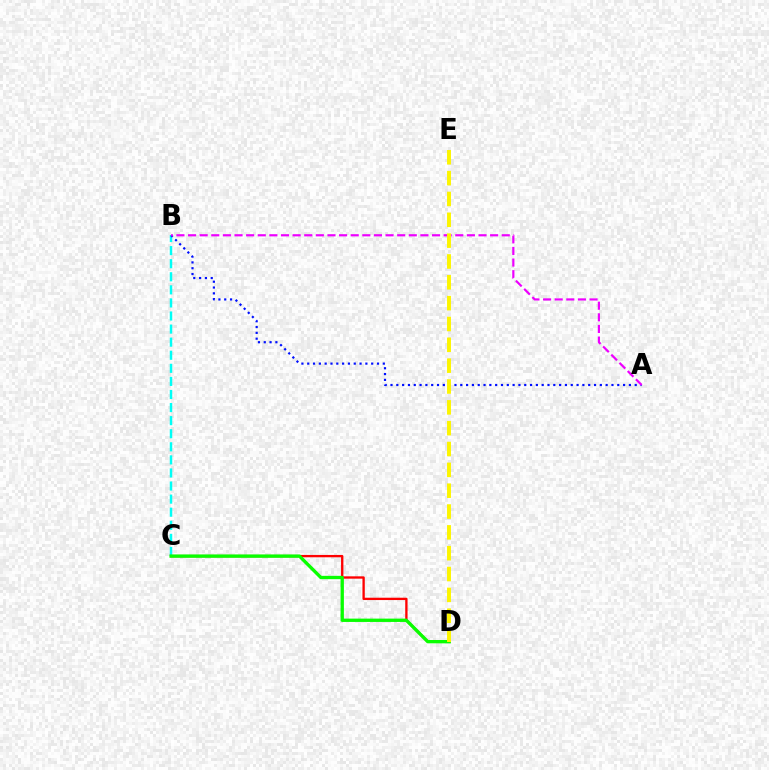{('B', 'C'): [{'color': '#00fff6', 'line_style': 'dashed', 'thickness': 1.78}], ('A', 'B'): [{'color': '#0010ff', 'line_style': 'dotted', 'thickness': 1.58}, {'color': '#ee00ff', 'line_style': 'dashed', 'thickness': 1.58}], ('C', 'D'): [{'color': '#ff0000', 'line_style': 'solid', 'thickness': 1.68}, {'color': '#08ff00', 'line_style': 'solid', 'thickness': 2.4}], ('D', 'E'): [{'color': '#fcf500', 'line_style': 'dashed', 'thickness': 2.83}]}